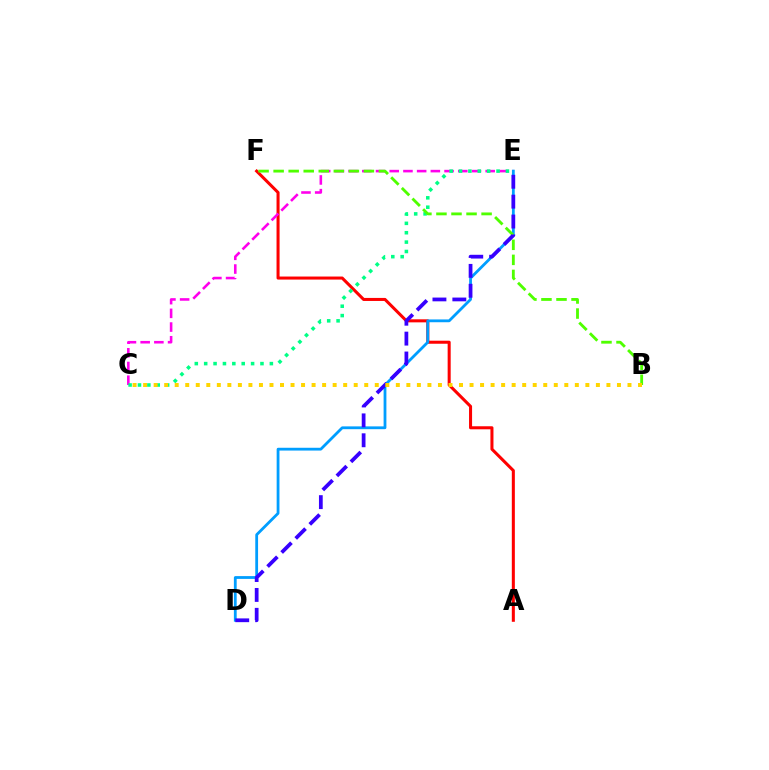{('A', 'F'): [{'color': '#ff0000', 'line_style': 'solid', 'thickness': 2.19}], ('C', 'E'): [{'color': '#ff00ed', 'line_style': 'dashed', 'thickness': 1.86}, {'color': '#00ff86', 'line_style': 'dotted', 'thickness': 2.55}], ('D', 'E'): [{'color': '#009eff', 'line_style': 'solid', 'thickness': 2.01}, {'color': '#3700ff', 'line_style': 'dashed', 'thickness': 2.7}], ('B', 'F'): [{'color': '#4fff00', 'line_style': 'dashed', 'thickness': 2.04}], ('B', 'C'): [{'color': '#ffd500', 'line_style': 'dotted', 'thickness': 2.86}]}